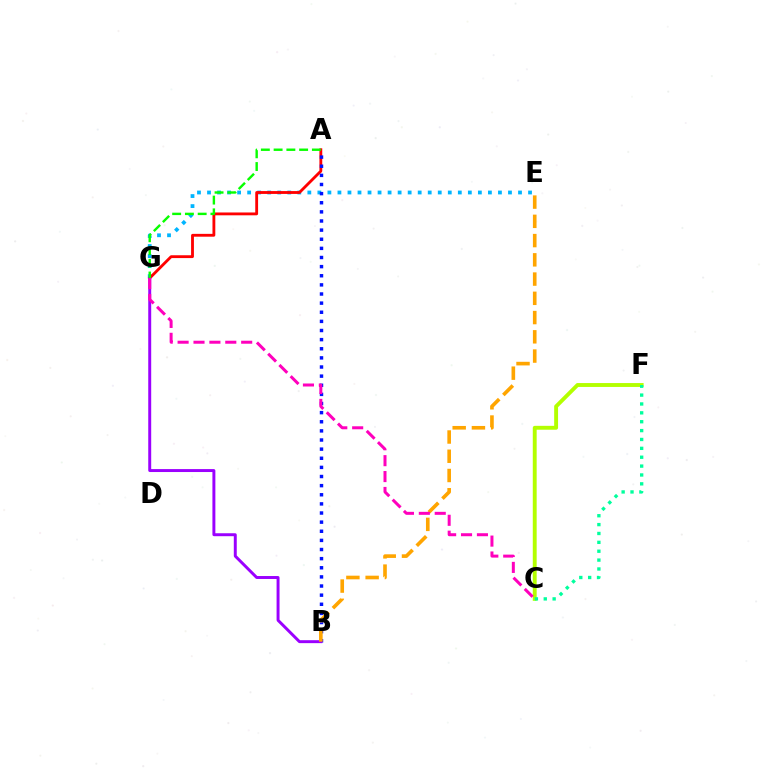{('E', 'G'): [{'color': '#00b5ff', 'line_style': 'dotted', 'thickness': 2.73}], ('A', 'G'): [{'color': '#ff0000', 'line_style': 'solid', 'thickness': 2.04}, {'color': '#08ff00', 'line_style': 'dashed', 'thickness': 1.73}], ('A', 'B'): [{'color': '#0010ff', 'line_style': 'dotted', 'thickness': 2.48}], ('B', 'G'): [{'color': '#9b00ff', 'line_style': 'solid', 'thickness': 2.12}], ('C', 'F'): [{'color': '#b3ff00', 'line_style': 'solid', 'thickness': 2.8}, {'color': '#00ff9d', 'line_style': 'dotted', 'thickness': 2.41}], ('B', 'E'): [{'color': '#ffa500', 'line_style': 'dashed', 'thickness': 2.61}], ('C', 'G'): [{'color': '#ff00bd', 'line_style': 'dashed', 'thickness': 2.16}]}